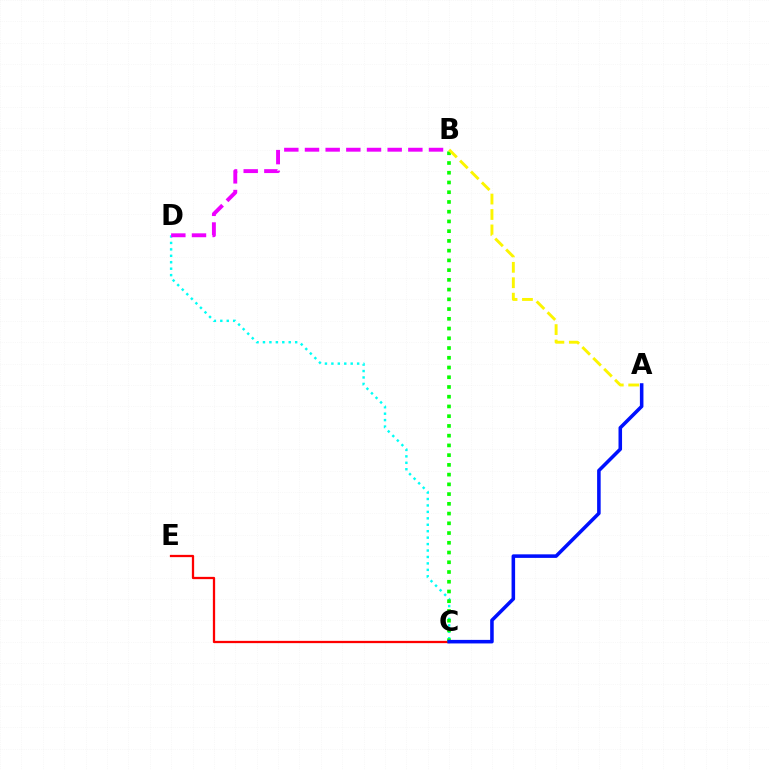{('C', 'E'): [{'color': '#ff0000', 'line_style': 'solid', 'thickness': 1.63}], ('C', 'D'): [{'color': '#00fff6', 'line_style': 'dotted', 'thickness': 1.75}], ('B', 'C'): [{'color': '#08ff00', 'line_style': 'dotted', 'thickness': 2.65}], ('A', 'B'): [{'color': '#fcf500', 'line_style': 'dashed', 'thickness': 2.09}], ('A', 'C'): [{'color': '#0010ff', 'line_style': 'solid', 'thickness': 2.56}], ('B', 'D'): [{'color': '#ee00ff', 'line_style': 'dashed', 'thickness': 2.81}]}